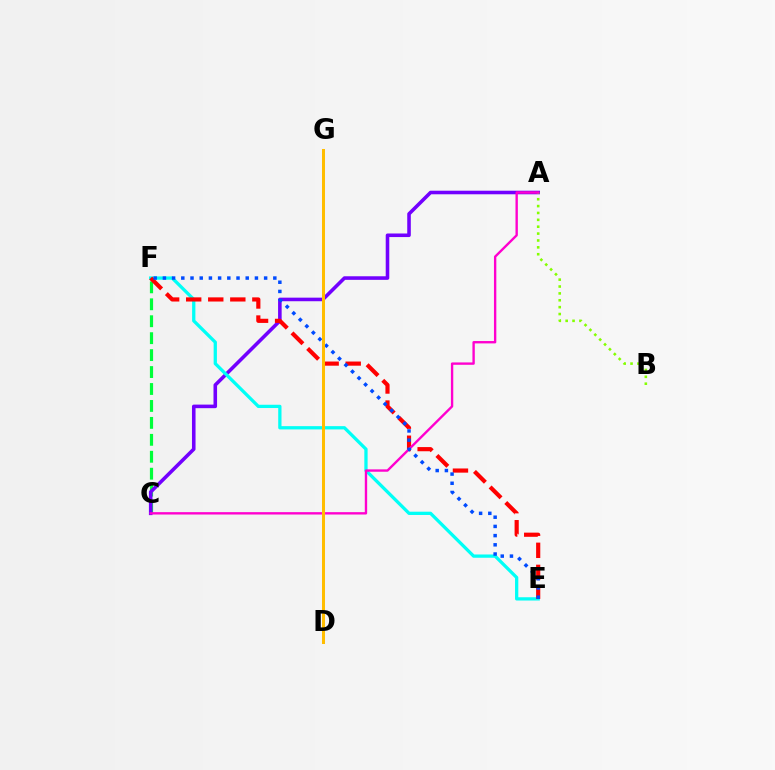{('C', 'F'): [{'color': '#00ff39', 'line_style': 'dashed', 'thickness': 2.3}], ('A', 'C'): [{'color': '#7200ff', 'line_style': 'solid', 'thickness': 2.57}, {'color': '#ff00cf', 'line_style': 'solid', 'thickness': 1.7}], ('A', 'B'): [{'color': '#84ff00', 'line_style': 'dotted', 'thickness': 1.87}], ('E', 'F'): [{'color': '#00fff6', 'line_style': 'solid', 'thickness': 2.36}, {'color': '#ff0000', 'line_style': 'dashed', 'thickness': 3.0}, {'color': '#004bff', 'line_style': 'dotted', 'thickness': 2.5}], ('D', 'G'): [{'color': '#ffbd00', 'line_style': 'solid', 'thickness': 2.17}]}